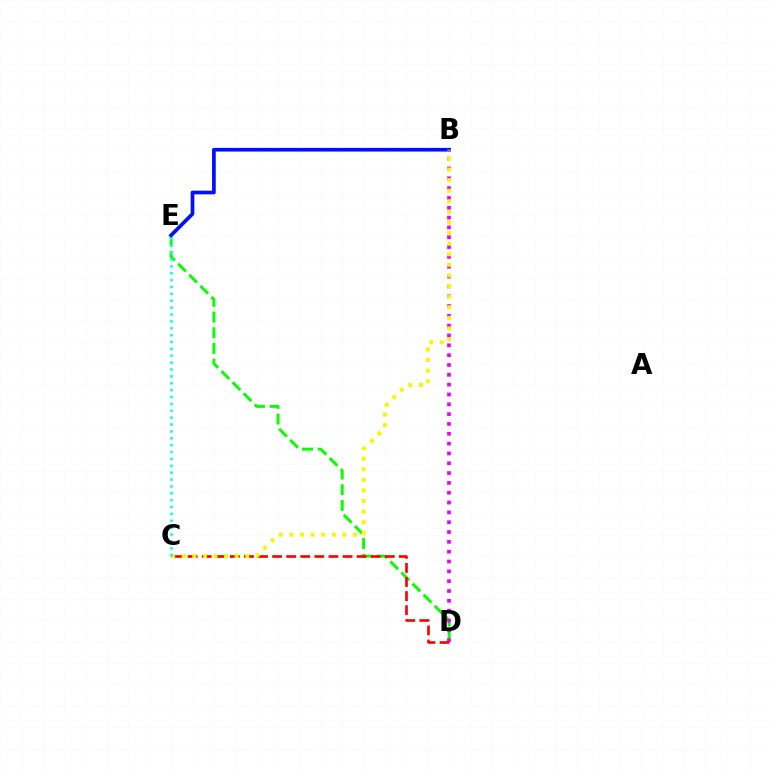{('D', 'E'): [{'color': '#08ff00', 'line_style': 'dashed', 'thickness': 2.13}], ('B', 'E'): [{'color': '#0010ff', 'line_style': 'solid', 'thickness': 2.65}], ('B', 'D'): [{'color': '#ee00ff', 'line_style': 'dotted', 'thickness': 2.67}], ('C', 'D'): [{'color': '#ff0000', 'line_style': 'dashed', 'thickness': 1.91}], ('B', 'C'): [{'color': '#fcf500', 'line_style': 'dotted', 'thickness': 2.88}], ('C', 'E'): [{'color': '#00fff6', 'line_style': 'dotted', 'thickness': 1.87}]}